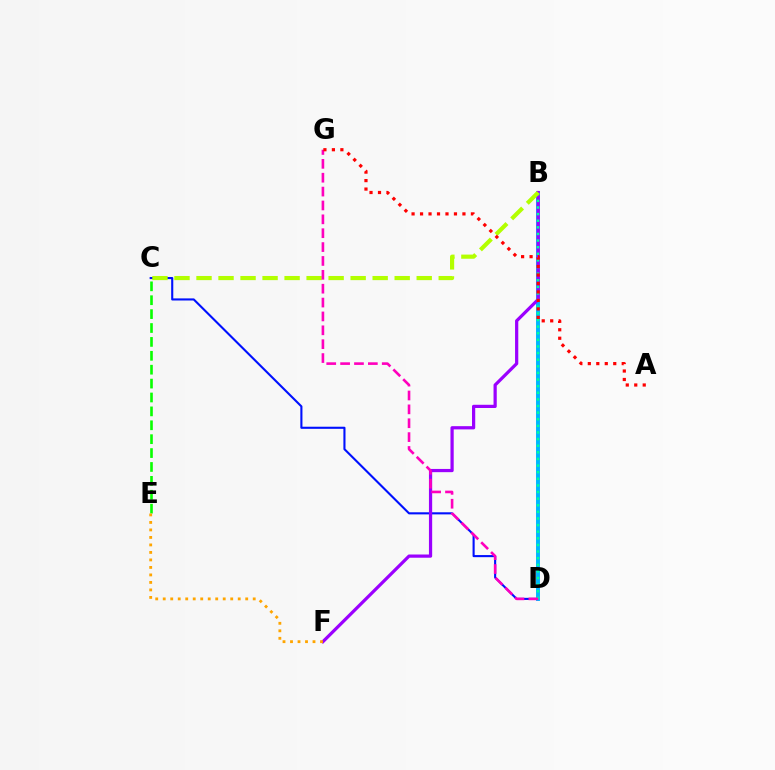{('C', 'D'): [{'color': '#0010ff', 'line_style': 'solid', 'thickness': 1.51}], ('C', 'E'): [{'color': '#08ff00', 'line_style': 'dashed', 'thickness': 1.89}], ('B', 'D'): [{'color': '#00b5ff', 'line_style': 'solid', 'thickness': 2.82}, {'color': '#00ff9d', 'line_style': 'dotted', 'thickness': 1.8}], ('B', 'F'): [{'color': '#9b00ff', 'line_style': 'solid', 'thickness': 2.32}], ('B', 'C'): [{'color': '#b3ff00', 'line_style': 'dashed', 'thickness': 2.99}], ('D', 'G'): [{'color': '#ff00bd', 'line_style': 'dashed', 'thickness': 1.88}], ('E', 'F'): [{'color': '#ffa500', 'line_style': 'dotted', 'thickness': 2.04}], ('A', 'G'): [{'color': '#ff0000', 'line_style': 'dotted', 'thickness': 2.3}]}